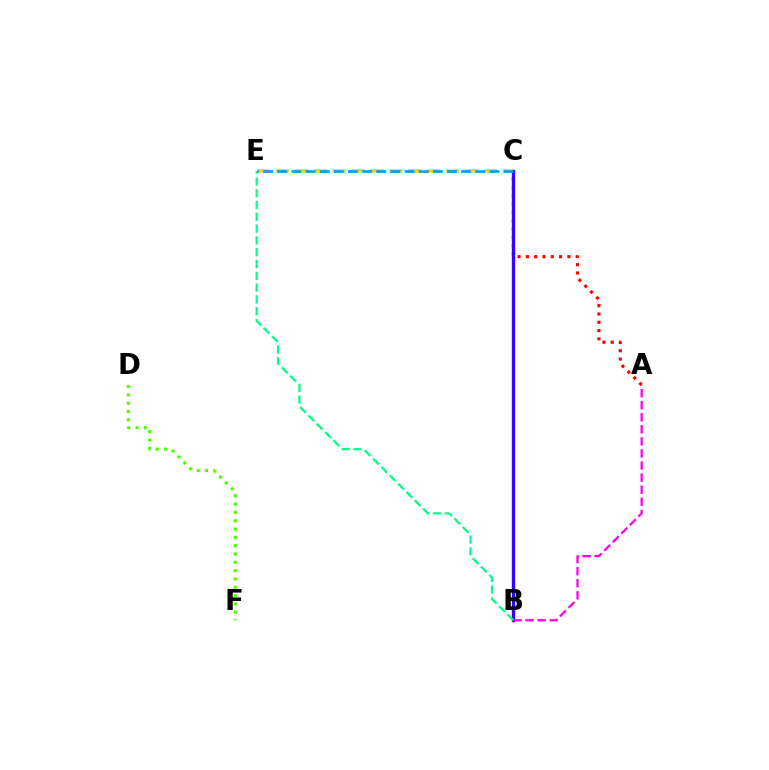{('C', 'E'): [{'color': '#ffd500', 'line_style': 'dashed', 'thickness': 2.57}, {'color': '#009eff', 'line_style': 'dashed', 'thickness': 1.92}], ('A', 'C'): [{'color': '#ff0000', 'line_style': 'dotted', 'thickness': 2.26}], ('B', 'C'): [{'color': '#3700ff', 'line_style': 'solid', 'thickness': 2.41}], ('D', 'F'): [{'color': '#4fff00', 'line_style': 'dotted', 'thickness': 2.26}], ('B', 'E'): [{'color': '#00ff86', 'line_style': 'dashed', 'thickness': 1.6}], ('A', 'B'): [{'color': '#ff00ed', 'line_style': 'dashed', 'thickness': 1.64}]}